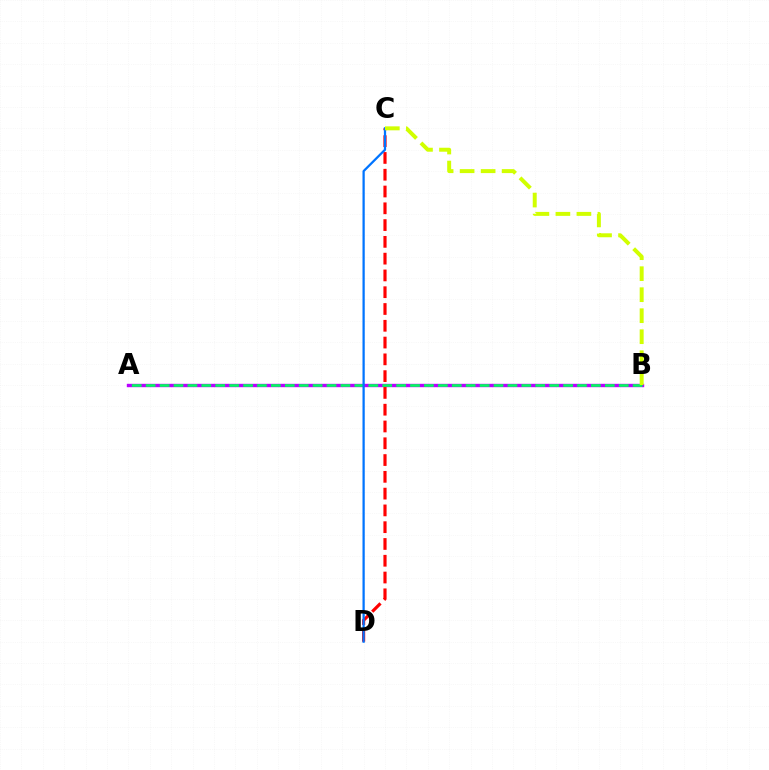{('A', 'B'): [{'color': '#b900ff', 'line_style': 'solid', 'thickness': 2.43}, {'color': '#00ff5c', 'line_style': 'dashed', 'thickness': 1.89}], ('C', 'D'): [{'color': '#ff0000', 'line_style': 'dashed', 'thickness': 2.28}, {'color': '#0074ff', 'line_style': 'solid', 'thickness': 1.62}], ('B', 'C'): [{'color': '#d1ff00', 'line_style': 'dashed', 'thickness': 2.85}]}